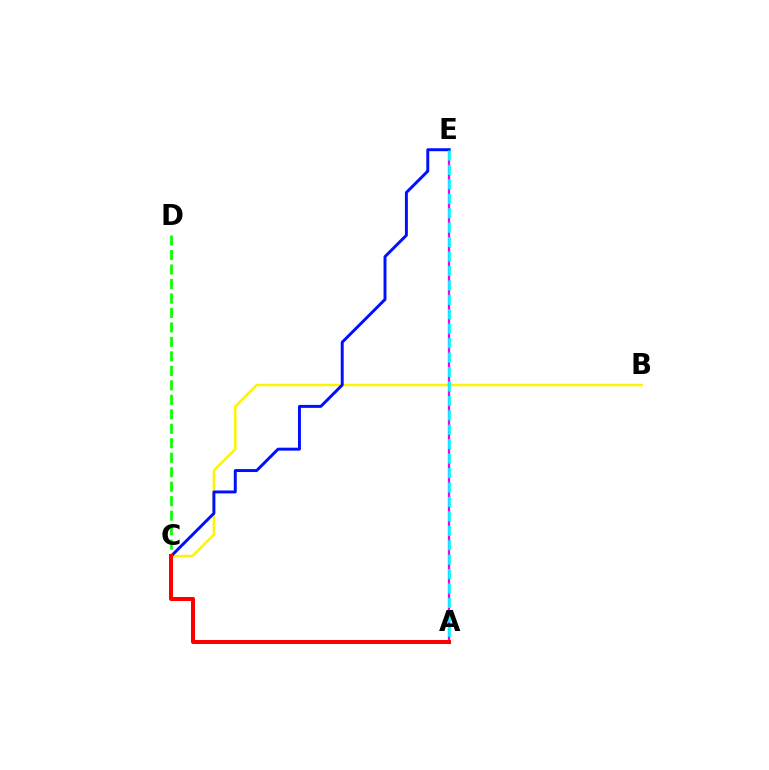{('B', 'C'): [{'color': '#fcf500', 'line_style': 'solid', 'thickness': 1.79}], ('A', 'E'): [{'color': '#ee00ff', 'line_style': 'solid', 'thickness': 1.65}, {'color': '#00fff6', 'line_style': 'dashed', 'thickness': 1.96}], ('C', 'E'): [{'color': '#0010ff', 'line_style': 'solid', 'thickness': 2.12}], ('C', 'D'): [{'color': '#08ff00', 'line_style': 'dashed', 'thickness': 1.97}], ('A', 'C'): [{'color': '#ff0000', 'line_style': 'solid', 'thickness': 2.89}]}